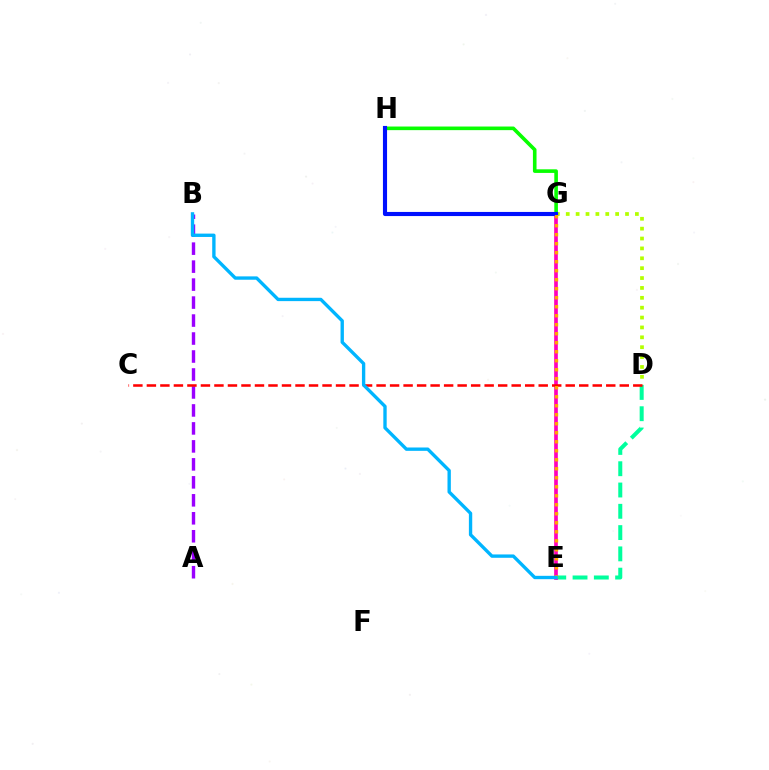{('A', 'B'): [{'color': '#9b00ff', 'line_style': 'dashed', 'thickness': 2.44}], ('D', 'G'): [{'color': '#b3ff00', 'line_style': 'dotted', 'thickness': 2.68}], ('D', 'E'): [{'color': '#00ff9d', 'line_style': 'dashed', 'thickness': 2.89}], ('E', 'G'): [{'color': '#ff00bd', 'line_style': 'solid', 'thickness': 2.64}, {'color': '#ffa500', 'line_style': 'dotted', 'thickness': 2.45}], ('G', 'H'): [{'color': '#08ff00', 'line_style': 'solid', 'thickness': 2.6}, {'color': '#0010ff', 'line_style': 'solid', 'thickness': 2.96}], ('C', 'D'): [{'color': '#ff0000', 'line_style': 'dashed', 'thickness': 1.84}], ('B', 'E'): [{'color': '#00b5ff', 'line_style': 'solid', 'thickness': 2.41}]}